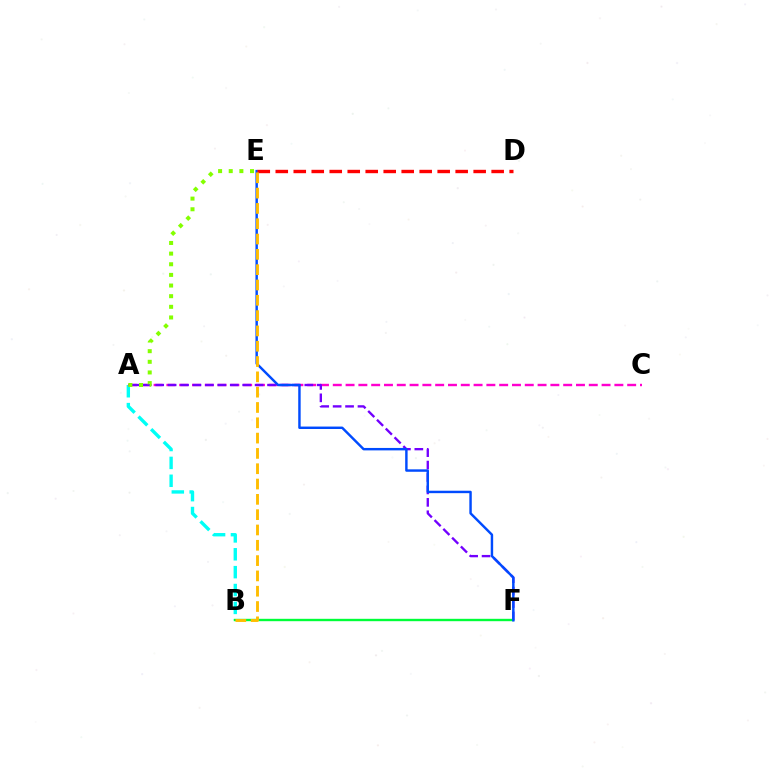{('A', 'B'): [{'color': '#00fff6', 'line_style': 'dashed', 'thickness': 2.43}], ('A', 'C'): [{'color': '#ff00cf', 'line_style': 'dashed', 'thickness': 1.74}], ('A', 'F'): [{'color': '#7200ff', 'line_style': 'dashed', 'thickness': 1.69}], ('B', 'F'): [{'color': '#00ff39', 'line_style': 'solid', 'thickness': 1.72}], ('A', 'E'): [{'color': '#84ff00', 'line_style': 'dotted', 'thickness': 2.89}], ('E', 'F'): [{'color': '#004bff', 'line_style': 'solid', 'thickness': 1.75}], ('D', 'E'): [{'color': '#ff0000', 'line_style': 'dashed', 'thickness': 2.44}], ('B', 'E'): [{'color': '#ffbd00', 'line_style': 'dashed', 'thickness': 2.08}]}